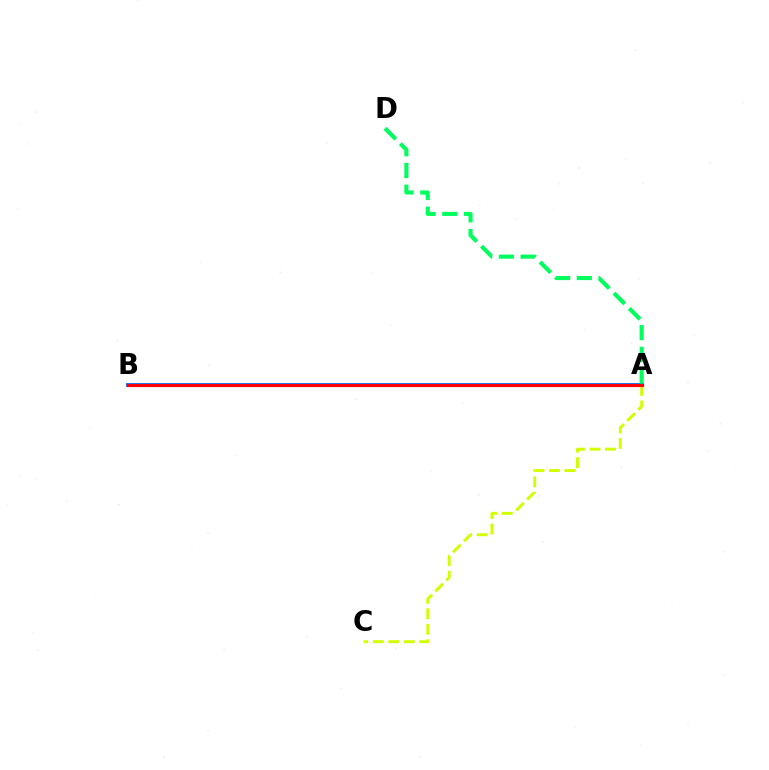{('A', 'B'): [{'color': '#0074ff', 'line_style': 'solid', 'thickness': 2.77}, {'color': '#b900ff', 'line_style': 'dashed', 'thickness': 2.03}, {'color': '#ff0000', 'line_style': 'solid', 'thickness': 2.29}], ('A', 'C'): [{'color': '#d1ff00', 'line_style': 'dashed', 'thickness': 2.1}], ('A', 'D'): [{'color': '#00ff5c', 'line_style': 'dashed', 'thickness': 2.95}]}